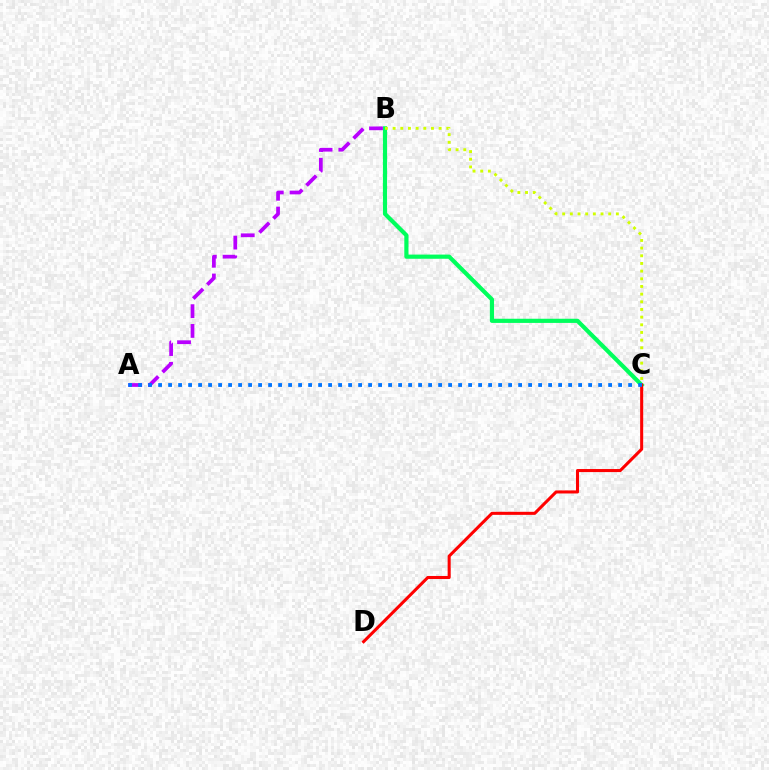{('B', 'C'): [{'color': '#00ff5c', 'line_style': 'solid', 'thickness': 3.0}, {'color': '#d1ff00', 'line_style': 'dotted', 'thickness': 2.08}], ('A', 'B'): [{'color': '#b900ff', 'line_style': 'dashed', 'thickness': 2.68}], ('C', 'D'): [{'color': '#ff0000', 'line_style': 'solid', 'thickness': 2.2}], ('A', 'C'): [{'color': '#0074ff', 'line_style': 'dotted', 'thickness': 2.72}]}